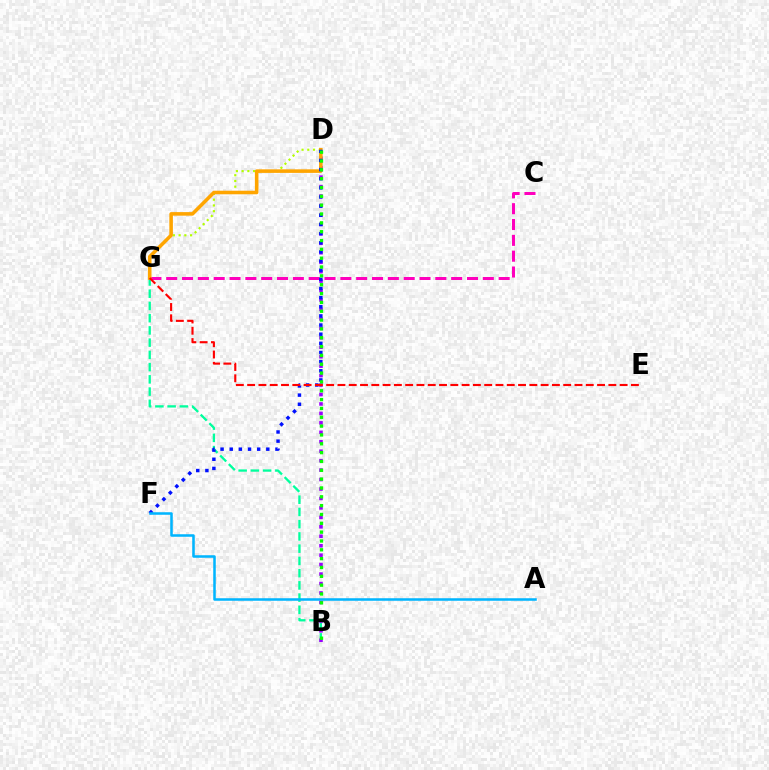{('B', 'G'): [{'color': '#00ff9d', 'line_style': 'dashed', 'thickness': 1.66}], ('D', 'G'): [{'color': '#b3ff00', 'line_style': 'dotted', 'thickness': 1.56}, {'color': '#ffa500', 'line_style': 'solid', 'thickness': 2.56}], ('B', 'D'): [{'color': '#9b00ff', 'line_style': 'dotted', 'thickness': 2.57}, {'color': '#08ff00', 'line_style': 'dotted', 'thickness': 2.4}], ('C', 'G'): [{'color': '#ff00bd', 'line_style': 'dashed', 'thickness': 2.15}], ('D', 'F'): [{'color': '#0010ff', 'line_style': 'dotted', 'thickness': 2.48}], ('A', 'F'): [{'color': '#00b5ff', 'line_style': 'solid', 'thickness': 1.82}], ('E', 'G'): [{'color': '#ff0000', 'line_style': 'dashed', 'thickness': 1.53}]}